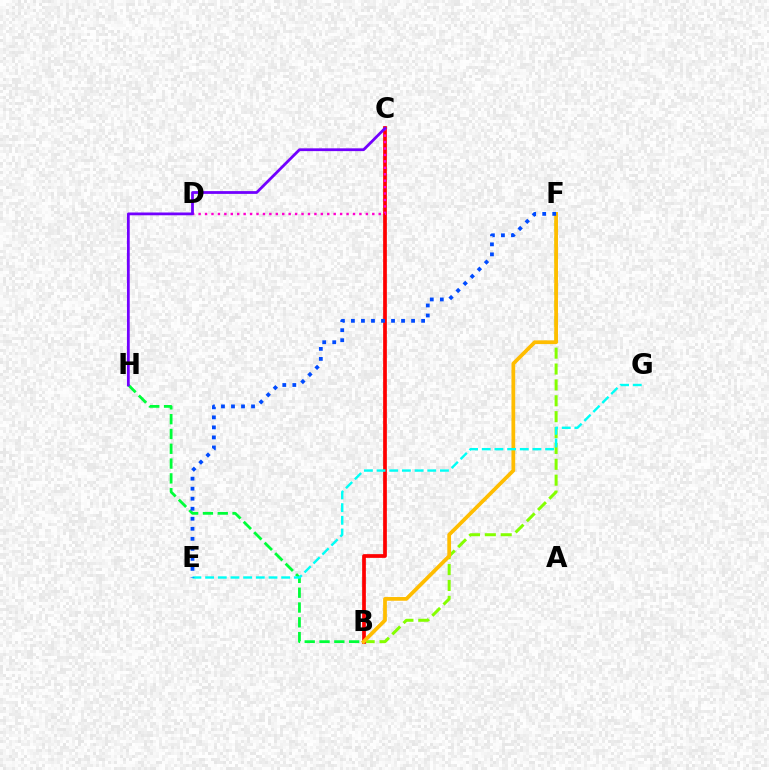{('B', 'H'): [{'color': '#00ff39', 'line_style': 'dashed', 'thickness': 2.01}], ('B', 'F'): [{'color': '#84ff00', 'line_style': 'dashed', 'thickness': 2.16}, {'color': '#ffbd00', 'line_style': 'solid', 'thickness': 2.69}], ('B', 'C'): [{'color': '#ff0000', 'line_style': 'solid', 'thickness': 2.68}], ('C', 'D'): [{'color': '#ff00cf', 'line_style': 'dotted', 'thickness': 1.75}], ('C', 'H'): [{'color': '#7200ff', 'line_style': 'solid', 'thickness': 2.0}], ('E', 'G'): [{'color': '#00fff6', 'line_style': 'dashed', 'thickness': 1.72}], ('E', 'F'): [{'color': '#004bff', 'line_style': 'dotted', 'thickness': 2.72}]}